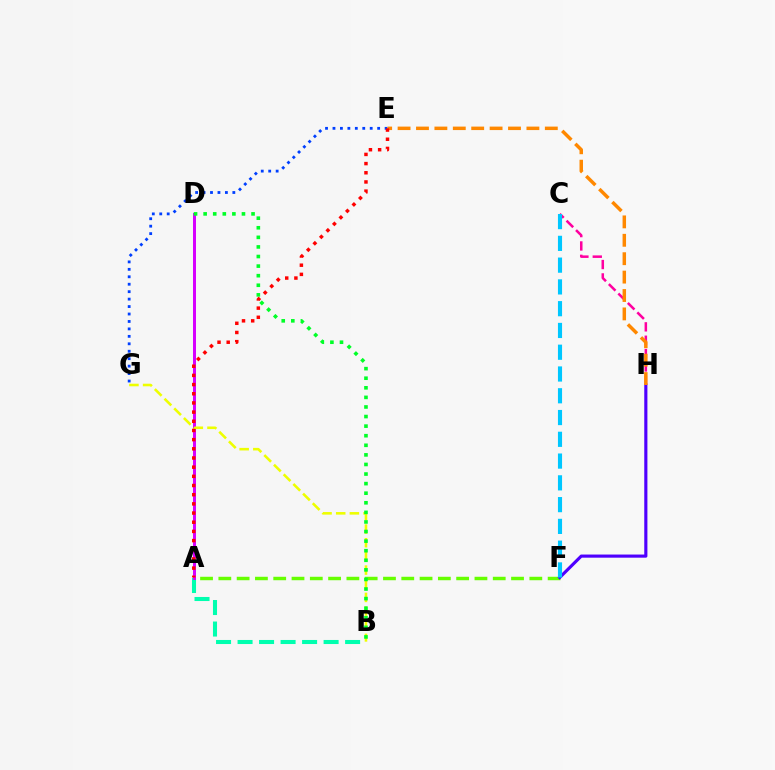{('C', 'H'): [{'color': '#ff00a0', 'line_style': 'dashed', 'thickness': 1.82}], ('E', 'G'): [{'color': '#003fff', 'line_style': 'dotted', 'thickness': 2.02}], ('A', 'F'): [{'color': '#66ff00', 'line_style': 'dashed', 'thickness': 2.49}], ('F', 'H'): [{'color': '#4f00ff', 'line_style': 'solid', 'thickness': 2.26}], ('A', 'B'): [{'color': '#00ffaf', 'line_style': 'dashed', 'thickness': 2.92}], ('A', 'D'): [{'color': '#d600ff', 'line_style': 'solid', 'thickness': 2.15}], ('C', 'F'): [{'color': '#00c7ff', 'line_style': 'dashed', 'thickness': 2.96}], ('E', 'H'): [{'color': '#ff8800', 'line_style': 'dashed', 'thickness': 2.5}], ('B', 'G'): [{'color': '#eeff00', 'line_style': 'dashed', 'thickness': 1.86}], ('B', 'D'): [{'color': '#00ff27', 'line_style': 'dotted', 'thickness': 2.6}], ('A', 'E'): [{'color': '#ff0000', 'line_style': 'dotted', 'thickness': 2.49}]}